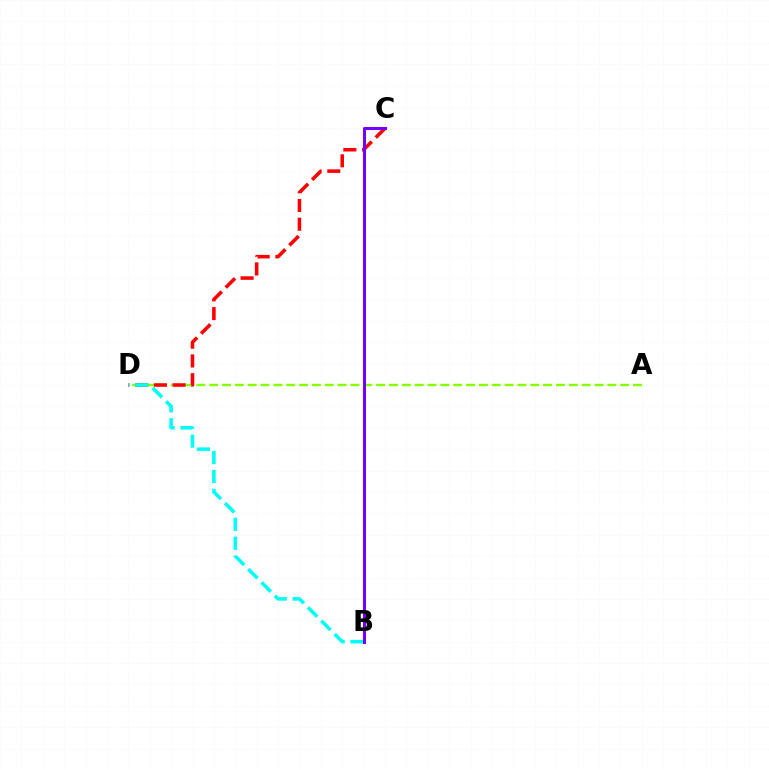{('A', 'D'): [{'color': '#84ff00', 'line_style': 'dashed', 'thickness': 1.74}], ('C', 'D'): [{'color': '#ff0000', 'line_style': 'dashed', 'thickness': 2.54}], ('B', 'D'): [{'color': '#00fff6', 'line_style': 'dashed', 'thickness': 2.57}], ('B', 'C'): [{'color': '#7200ff', 'line_style': 'solid', 'thickness': 2.2}]}